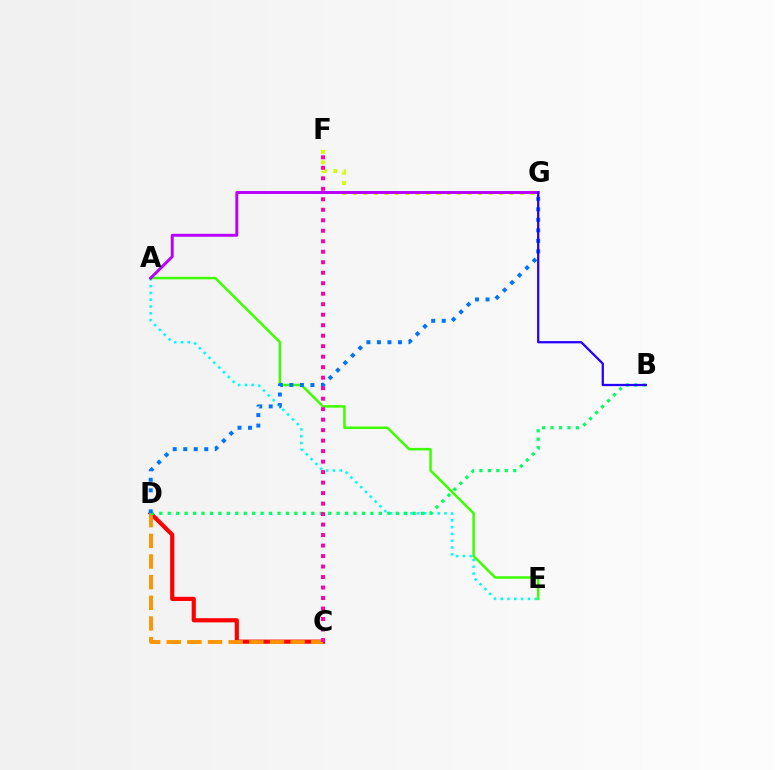{('F', 'G'): [{'color': '#d1ff00', 'line_style': 'dotted', 'thickness': 2.83}], ('C', 'D'): [{'color': '#ff0000', 'line_style': 'solid', 'thickness': 3.0}, {'color': '#ff9400', 'line_style': 'dashed', 'thickness': 2.81}], ('A', 'E'): [{'color': '#00fff6', 'line_style': 'dotted', 'thickness': 1.85}, {'color': '#3dff00', 'line_style': 'solid', 'thickness': 1.8}], ('B', 'D'): [{'color': '#00ff5c', 'line_style': 'dotted', 'thickness': 2.29}], ('A', 'G'): [{'color': '#b900ff', 'line_style': 'solid', 'thickness': 2.12}], ('D', 'G'): [{'color': '#0074ff', 'line_style': 'dotted', 'thickness': 2.86}], ('B', 'G'): [{'color': '#2500ff', 'line_style': 'solid', 'thickness': 1.63}], ('C', 'F'): [{'color': '#ff00ac', 'line_style': 'dotted', 'thickness': 2.85}]}